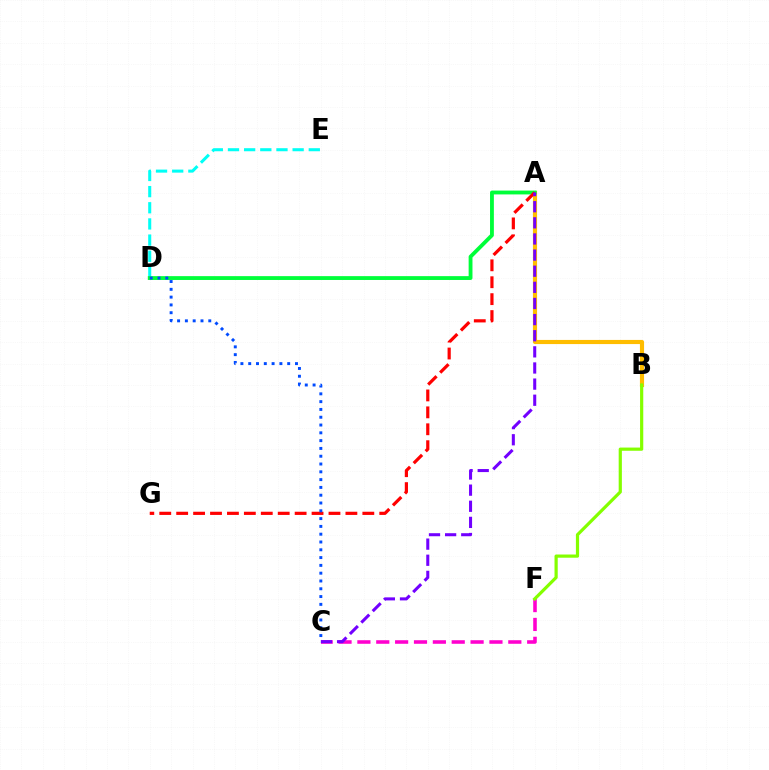{('C', 'F'): [{'color': '#ff00cf', 'line_style': 'dashed', 'thickness': 2.56}], ('D', 'E'): [{'color': '#00fff6', 'line_style': 'dashed', 'thickness': 2.2}], ('A', 'B'): [{'color': '#ffbd00', 'line_style': 'solid', 'thickness': 2.98}], ('A', 'D'): [{'color': '#00ff39', 'line_style': 'solid', 'thickness': 2.76}], ('A', 'G'): [{'color': '#ff0000', 'line_style': 'dashed', 'thickness': 2.3}], ('A', 'C'): [{'color': '#7200ff', 'line_style': 'dashed', 'thickness': 2.19}], ('C', 'D'): [{'color': '#004bff', 'line_style': 'dotted', 'thickness': 2.12}], ('B', 'F'): [{'color': '#84ff00', 'line_style': 'solid', 'thickness': 2.3}]}